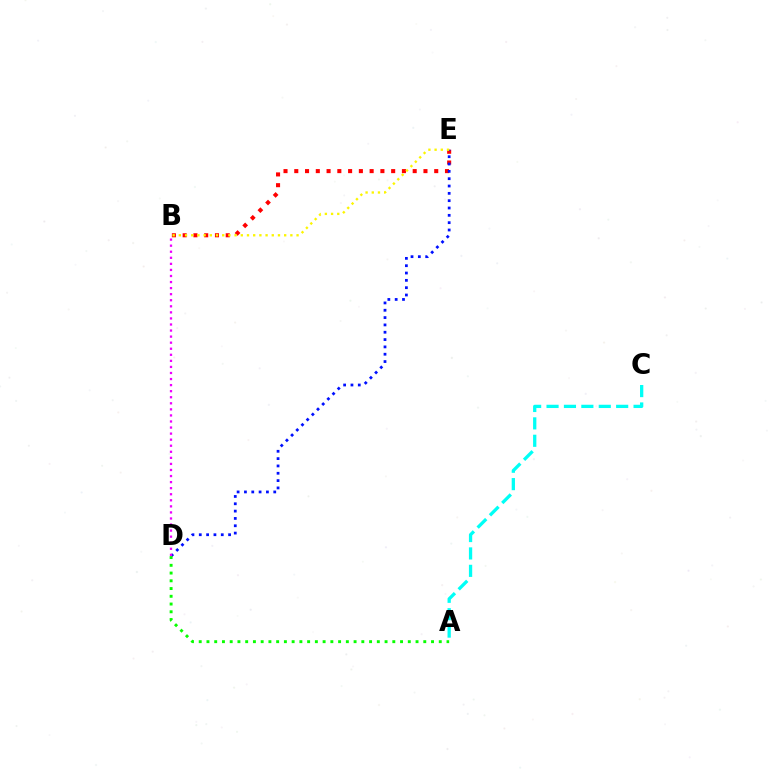{('B', 'E'): [{'color': '#ff0000', 'line_style': 'dotted', 'thickness': 2.92}, {'color': '#fcf500', 'line_style': 'dotted', 'thickness': 1.68}], ('D', 'E'): [{'color': '#0010ff', 'line_style': 'dotted', 'thickness': 1.99}], ('A', 'C'): [{'color': '#00fff6', 'line_style': 'dashed', 'thickness': 2.36}], ('B', 'D'): [{'color': '#ee00ff', 'line_style': 'dotted', 'thickness': 1.65}], ('A', 'D'): [{'color': '#08ff00', 'line_style': 'dotted', 'thickness': 2.1}]}